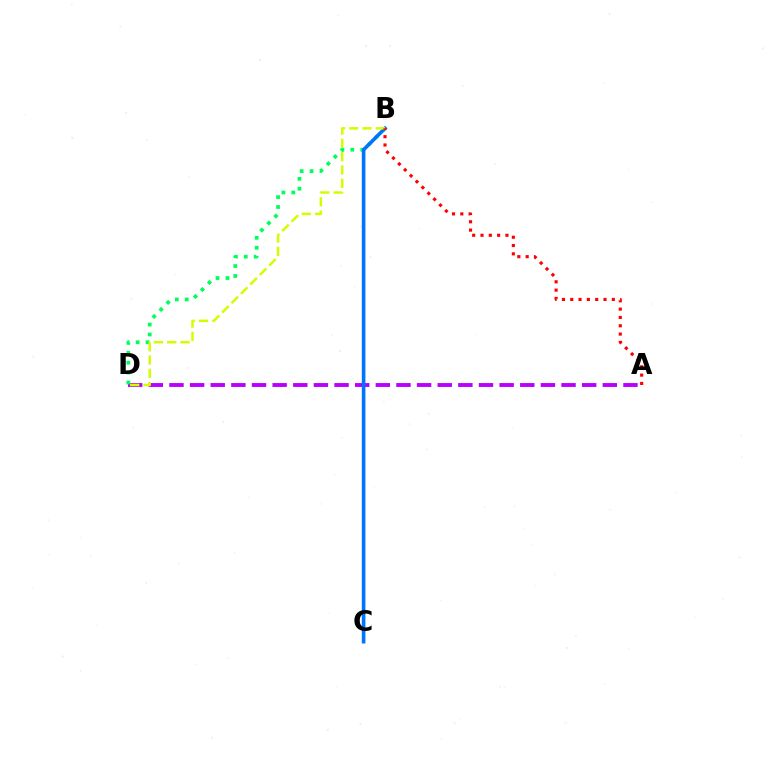{('A', 'D'): [{'color': '#b900ff', 'line_style': 'dashed', 'thickness': 2.8}], ('B', 'D'): [{'color': '#00ff5c', 'line_style': 'dotted', 'thickness': 2.69}, {'color': '#d1ff00', 'line_style': 'dashed', 'thickness': 1.81}], ('B', 'C'): [{'color': '#0074ff', 'line_style': 'solid', 'thickness': 2.6}], ('A', 'B'): [{'color': '#ff0000', 'line_style': 'dotted', 'thickness': 2.26}]}